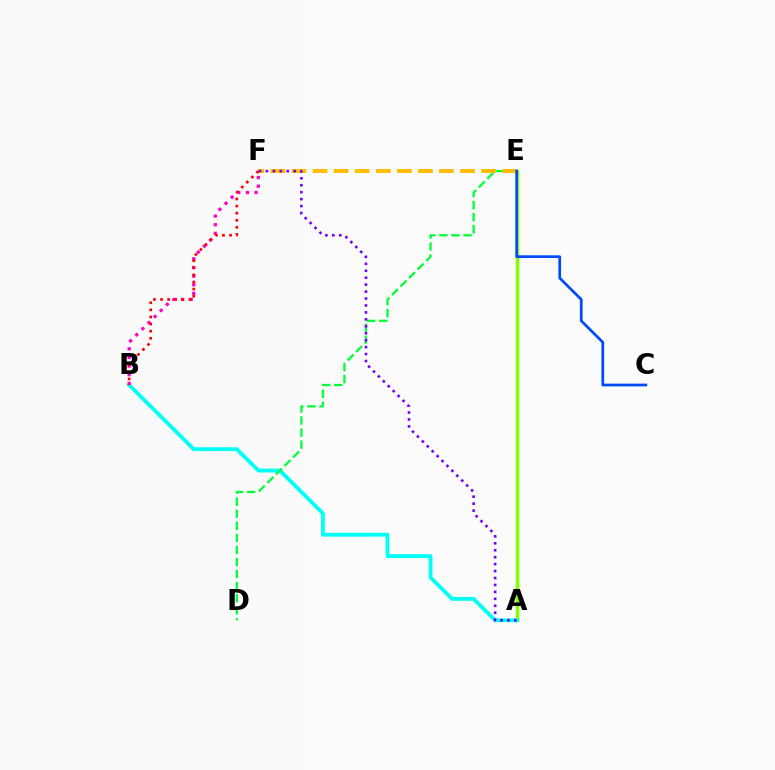{('A', 'E'): [{'color': '#84ff00', 'line_style': 'solid', 'thickness': 2.51}], ('A', 'B'): [{'color': '#00fff6', 'line_style': 'solid', 'thickness': 2.76}], ('D', 'E'): [{'color': '#00ff39', 'line_style': 'dashed', 'thickness': 1.64}], ('E', 'F'): [{'color': '#ffbd00', 'line_style': 'dashed', 'thickness': 2.86}], ('C', 'E'): [{'color': '#004bff', 'line_style': 'solid', 'thickness': 1.96}], ('B', 'F'): [{'color': '#ff00cf', 'line_style': 'dotted', 'thickness': 2.34}, {'color': '#ff0000', 'line_style': 'dotted', 'thickness': 1.93}], ('A', 'F'): [{'color': '#7200ff', 'line_style': 'dotted', 'thickness': 1.89}]}